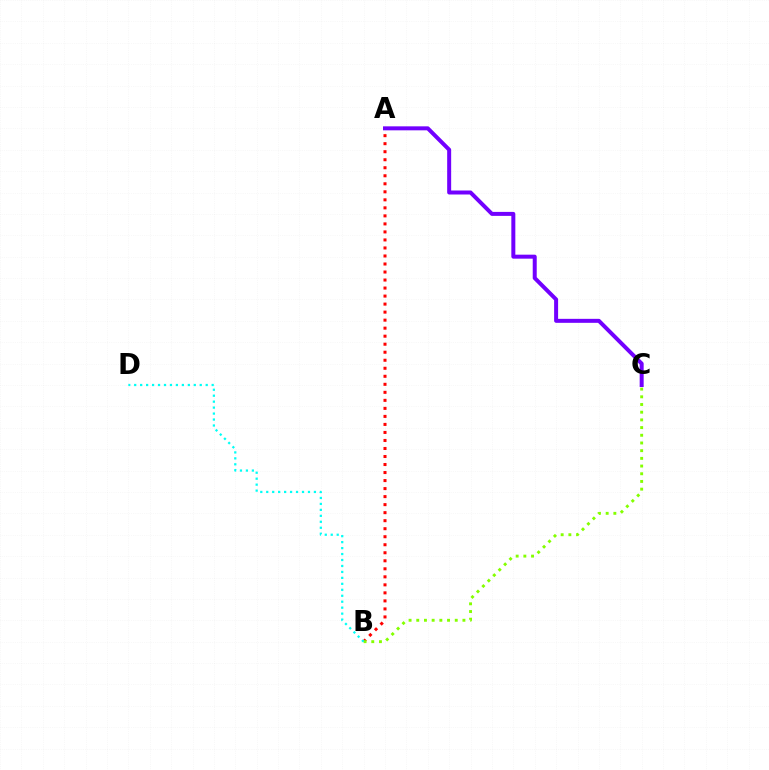{('A', 'B'): [{'color': '#ff0000', 'line_style': 'dotted', 'thickness': 2.18}], ('B', 'C'): [{'color': '#84ff00', 'line_style': 'dotted', 'thickness': 2.09}], ('A', 'C'): [{'color': '#7200ff', 'line_style': 'solid', 'thickness': 2.87}], ('B', 'D'): [{'color': '#00fff6', 'line_style': 'dotted', 'thickness': 1.62}]}